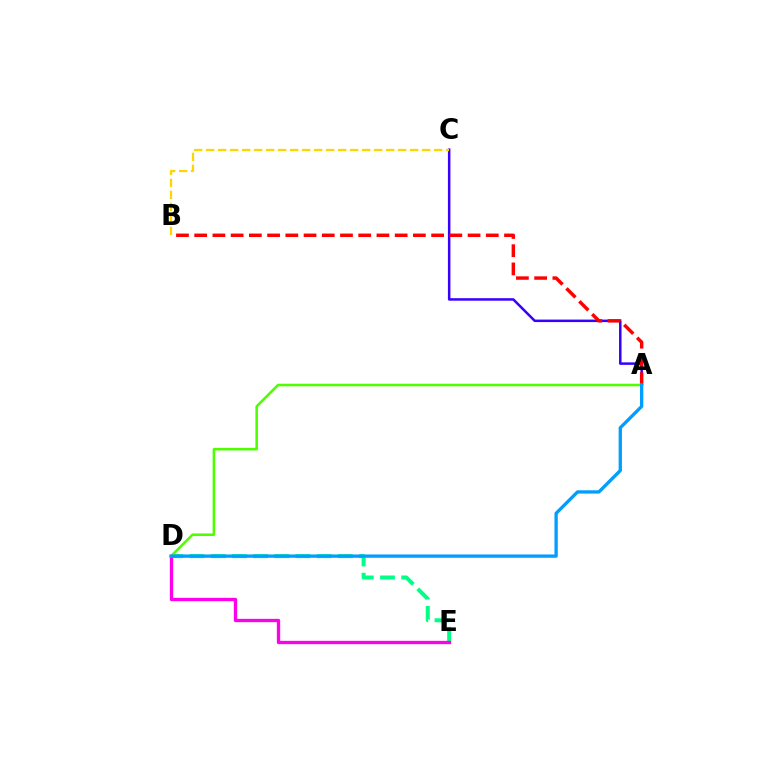{('D', 'E'): [{'color': '#00ff86', 'line_style': 'dashed', 'thickness': 2.88}, {'color': '#ff00ed', 'line_style': 'solid', 'thickness': 2.39}], ('A', 'C'): [{'color': '#3700ff', 'line_style': 'solid', 'thickness': 1.8}], ('B', 'C'): [{'color': '#ffd500', 'line_style': 'dashed', 'thickness': 1.63}], ('A', 'B'): [{'color': '#ff0000', 'line_style': 'dashed', 'thickness': 2.48}], ('A', 'D'): [{'color': '#4fff00', 'line_style': 'solid', 'thickness': 1.85}, {'color': '#009eff', 'line_style': 'solid', 'thickness': 2.38}]}